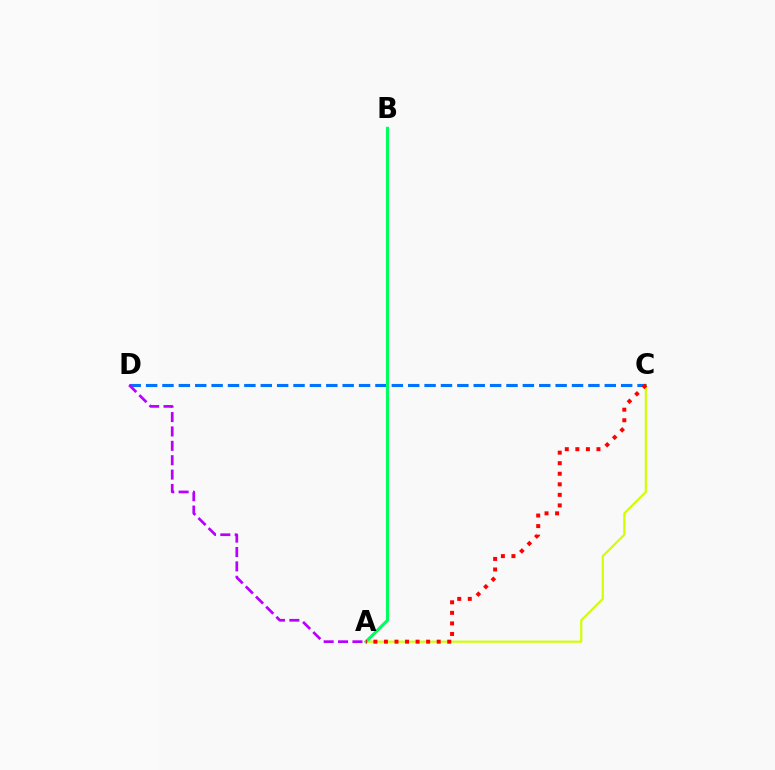{('A', 'C'): [{'color': '#d1ff00', 'line_style': 'solid', 'thickness': 1.56}, {'color': '#ff0000', 'line_style': 'dotted', 'thickness': 2.87}], ('C', 'D'): [{'color': '#0074ff', 'line_style': 'dashed', 'thickness': 2.23}], ('A', 'D'): [{'color': '#b900ff', 'line_style': 'dashed', 'thickness': 1.95}], ('A', 'B'): [{'color': '#00ff5c', 'line_style': 'solid', 'thickness': 2.23}]}